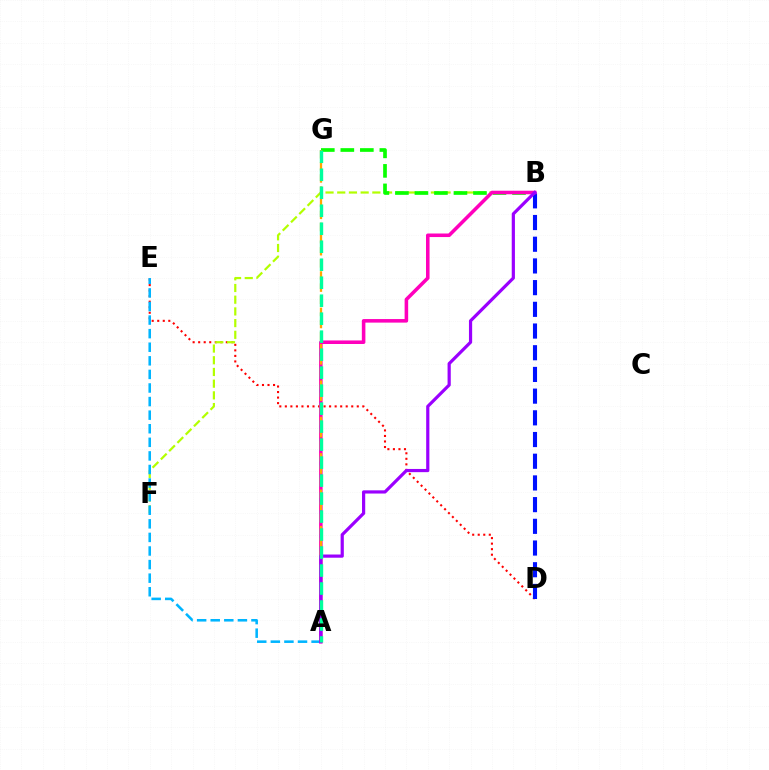{('D', 'E'): [{'color': '#ff0000', 'line_style': 'dotted', 'thickness': 1.5}], ('B', 'F'): [{'color': '#b3ff00', 'line_style': 'dashed', 'thickness': 1.59}], ('B', 'D'): [{'color': '#0010ff', 'line_style': 'dashed', 'thickness': 2.95}], ('B', 'G'): [{'color': '#08ff00', 'line_style': 'dashed', 'thickness': 2.65}], ('A', 'E'): [{'color': '#00b5ff', 'line_style': 'dashed', 'thickness': 1.85}], ('A', 'B'): [{'color': '#ff00bd', 'line_style': 'solid', 'thickness': 2.56}, {'color': '#9b00ff', 'line_style': 'solid', 'thickness': 2.3}], ('A', 'G'): [{'color': '#ffa500', 'line_style': 'dashed', 'thickness': 1.65}, {'color': '#00ff9d', 'line_style': 'dashed', 'thickness': 2.44}]}